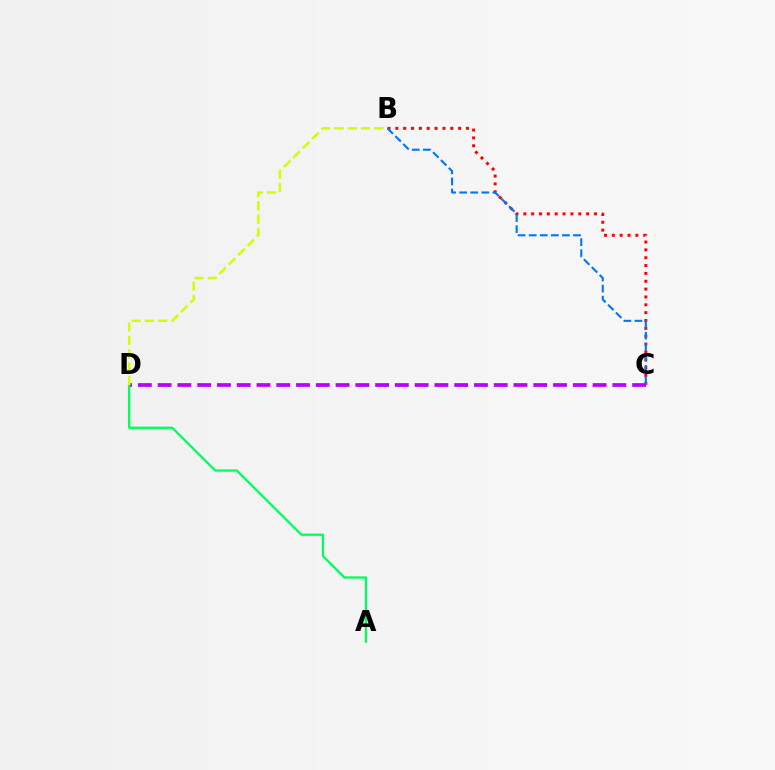{('B', 'C'): [{'color': '#ff0000', 'line_style': 'dotted', 'thickness': 2.13}, {'color': '#0074ff', 'line_style': 'dashed', 'thickness': 1.51}], ('C', 'D'): [{'color': '#b900ff', 'line_style': 'dashed', 'thickness': 2.69}], ('A', 'D'): [{'color': '#00ff5c', 'line_style': 'solid', 'thickness': 1.64}], ('B', 'D'): [{'color': '#d1ff00', 'line_style': 'dashed', 'thickness': 1.81}]}